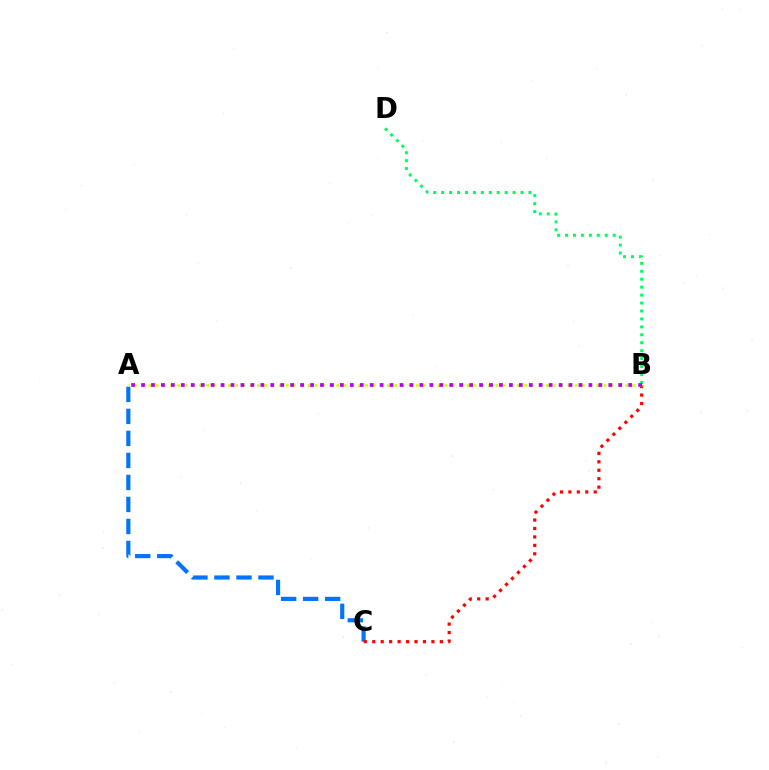{('B', 'D'): [{'color': '#00ff5c', 'line_style': 'dotted', 'thickness': 2.16}], ('A', 'C'): [{'color': '#0074ff', 'line_style': 'dashed', 'thickness': 2.99}], ('B', 'C'): [{'color': '#ff0000', 'line_style': 'dotted', 'thickness': 2.3}], ('A', 'B'): [{'color': '#d1ff00', 'line_style': 'dotted', 'thickness': 1.96}, {'color': '#b900ff', 'line_style': 'dotted', 'thickness': 2.7}]}